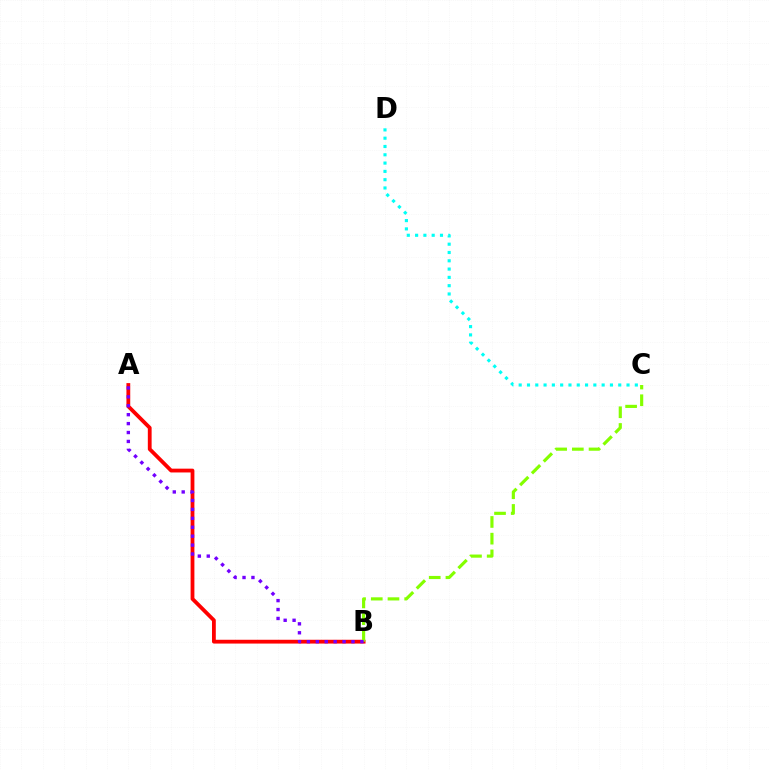{('C', 'D'): [{'color': '#00fff6', 'line_style': 'dotted', 'thickness': 2.25}], ('A', 'B'): [{'color': '#ff0000', 'line_style': 'solid', 'thickness': 2.74}, {'color': '#7200ff', 'line_style': 'dotted', 'thickness': 2.42}], ('B', 'C'): [{'color': '#84ff00', 'line_style': 'dashed', 'thickness': 2.27}]}